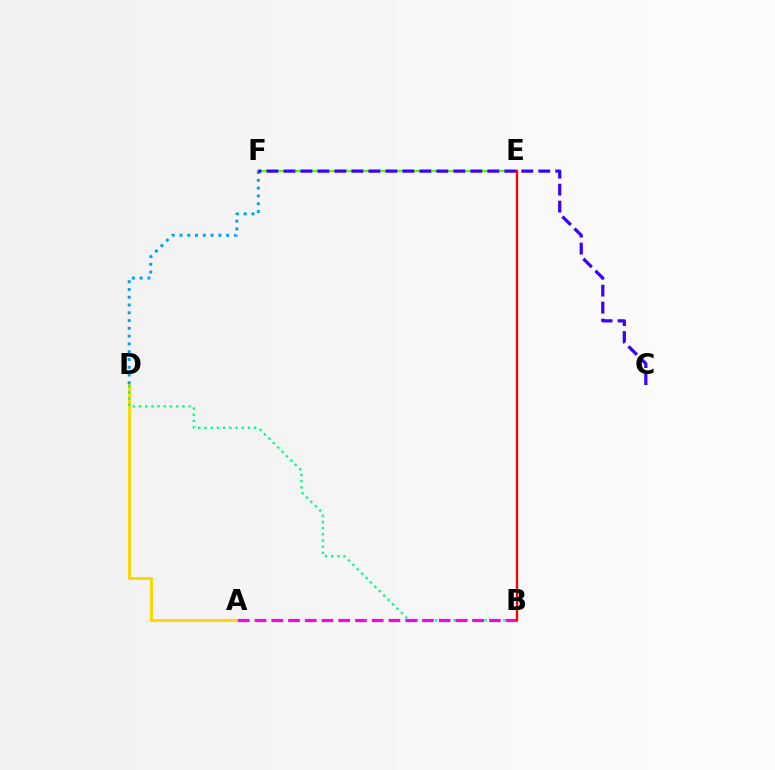{('E', 'F'): [{'color': '#4fff00', 'line_style': 'solid', 'thickness': 1.57}], ('A', 'D'): [{'color': '#ffd500', 'line_style': 'solid', 'thickness': 2.11}], ('B', 'D'): [{'color': '#00ff86', 'line_style': 'dotted', 'thickness': 1.69}], ('D', 'F'): [{'color': '#009eff', 'line_style': 'dotted', 'thickness': 2.11}], ('C', 'F'): [{'color': '#3700ff', 'line_style': 'dashed', 'thickness': 2.31}], ('A', 'B'): [{'color': '#ff00ed', 'line_style': 'dashed', 'thickness': 2.27}], ('B', 'E'): [{'color': '#ff0000', 'line_style': 'solid', 'thickness': 1.65}]}